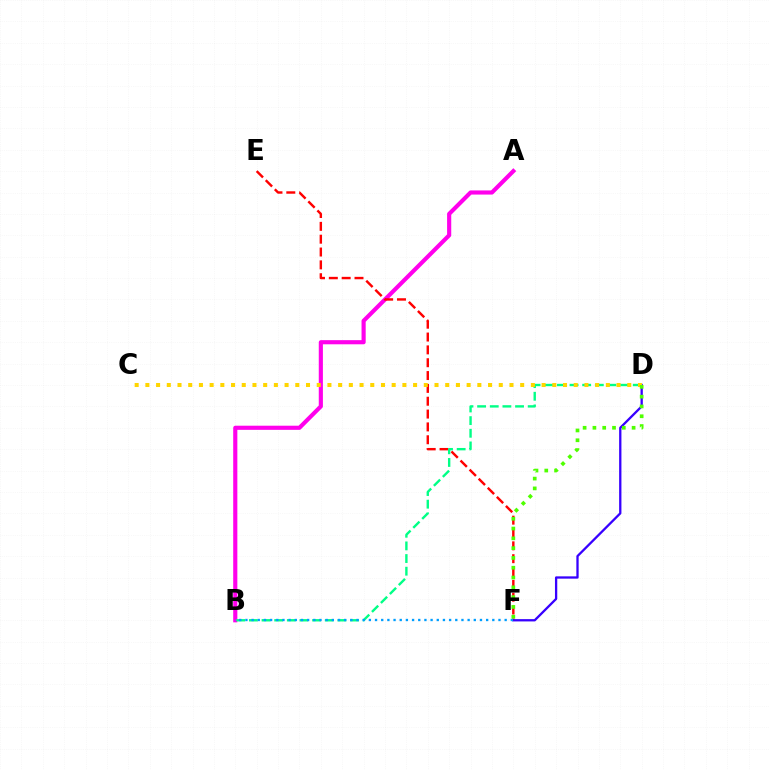{('A', 'B'): [{'color': '#ff00ed', 'line_style': 'solid', 'thickness': 2.98}], ('E', 'F'): [{'color': '#ff0000', 'line_style': 'dashed', 'thickness': 1.74}], ('B', 'D'): [{'color': '#00ff86', 'line_style': 'dashed', 'thickness': 1.72}], ('D', 'F'): [{'color': '#3700ff', 'line_style': 'solid', 'thickness': 1.65}, {'color': '#4fff00', 'line_style': 'dotted', 'thickness': 2.66}], ('C', 'D'): [{'color': '#ffd500', 'line_style': 'dotted', 'thickness': 2.91}], ('B', 'F'): [{'color': '#009eff', 'line_style': 'dotted', 'thickness': 1.68}]}